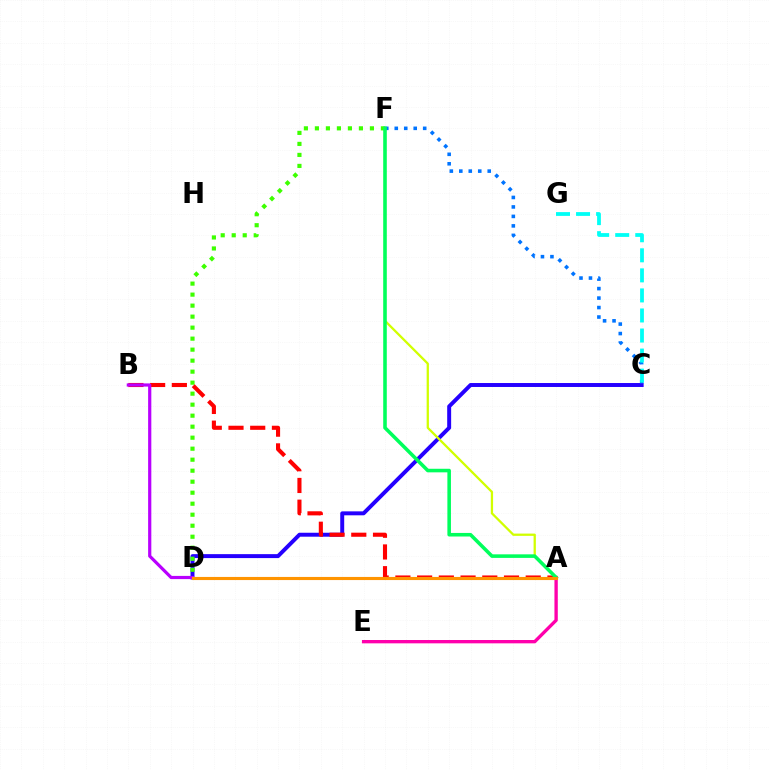{('C', 'D'): [{'color': '#2500ff', 'line_style': 'solid', 'thickness': 2.84}], ('D', 'F'): [{'color': '#3dff00', 'line_style': 'dotted', 'thickness': 2.99}], ('A', 'B'): [{'color': '#ff0000', 'line_style': 'dashed', 'thickness': 2.95}], ('C', 'F'): [{'color': '#0074ff', 'line_style': 'dotted', 'thickness': 2.58}], ('A', 'F'): [{'color': '#d1ff00', 'line_style': 'solid', 'thickness': 1.64}, {'color': '#00ff5c', 'line_style': 'solid', 'thickness': 2.57}], ('B', 'D'): [{'color': '#b900ff', 'line_style': 'solid', 'thickness': 2.3}], ('C', 'G'): [{'color': '#00fff6', 'line_style': 'dashed', 'thickness': 2.72}], ('A', 'E'): [{'color': '#ff00ac', 'line_style': 'solid', 'thickness': 2.4}], ('A', 'D'): [{'color': '#ff9400', 'line_style': 'solid', 'thickness': 2.24}]}